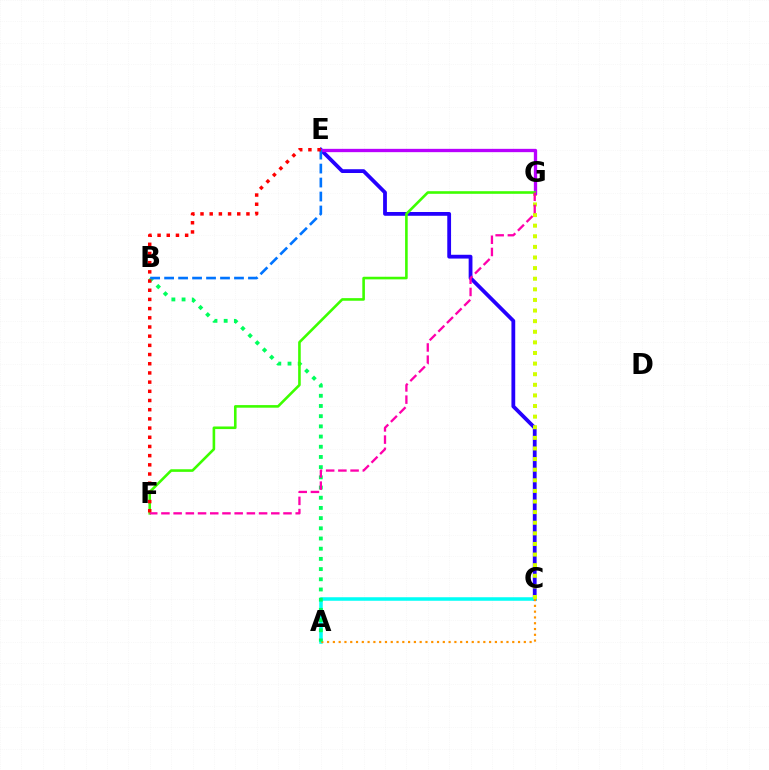{('C', 'E'): [{'color': '#2500ff', 'line_style': 'solid', 'thickness': 2.73}], ('A', 'C'): [{'color': '#00fff6', 'line_style': 'solid', 'thickness': 2.54}, {'color': '#ff9400', 'line_style': 'dotted', 'thickness': 1.57}], ('C', 'G'): [{'color': '#d1ff00', 'line_style': 'dotted', 'thickness': 2.88}], ('A', 'B'): [{'color': '#00ff5c', 'line_style': 'dotted', 'thickness': 2.77}], ('E', 'G'): [{'color': '#b900ff', 'line_style': 'solid', 'thickness': 2.39}], ('F', 'G'): [{'color': '#3dff00', 'line_style': 'solid', 'thickness': 1.87}, {'color': '#ff00ac', 'line_style': 'dashed', 'thickness': 1.66}], ('B', 'E'): [{'color': '#0074ff', 'line_style': 'dashed', 'thickness': 1.9}], ('E', 'F'): [{'color': '#ff0000', 'line_style': 'dotted', 'thickness': 2.5}]}